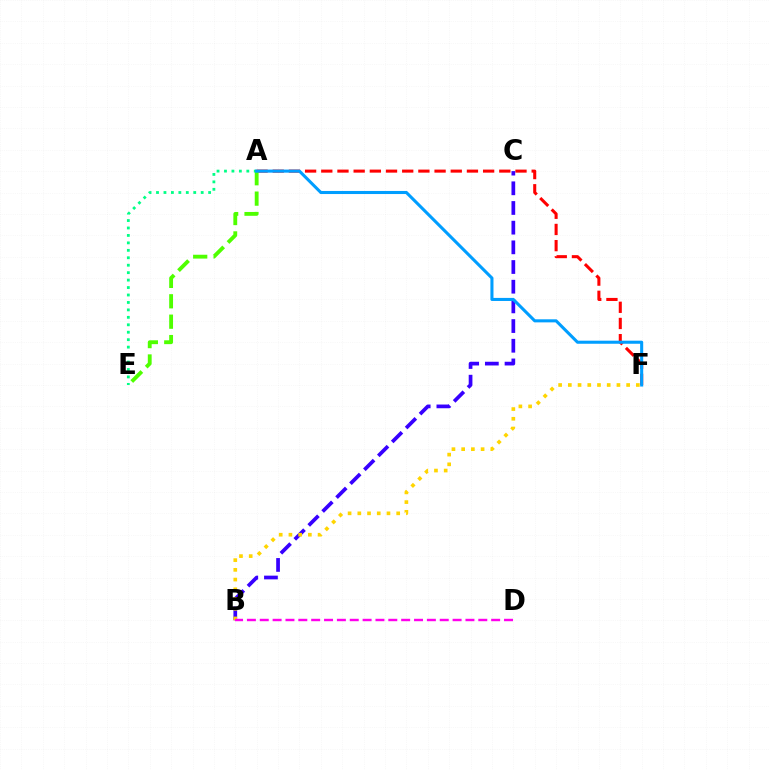{('A', 'F'): [{'color': '#ff0000', 'line_style': 'dashed', 'thickness': 2.2}, {'color': '#009eff', 'line_style': 'solid', 'thickness': 2.21}], ('A', 'E'): [{'color': '#4fff00', 'line_style': 'dashed', 'thickness': 2.77}, {'color': '#00ff86', 'line_style': 'dotted', 'thickness': 2.02}], ('B', 'C'): [{'color': '#3700ff', 'line_style': 'dashed', 'thickness': 2.67}], ('B', 'F'): [{'color': '#ffd500', 'line_style': 'dotted', 'thickness': 2.64}], ('B', 'D'): [{'color': '#ff00ed', 'line_style': 'dashed', 'thickness': 1.75}]}